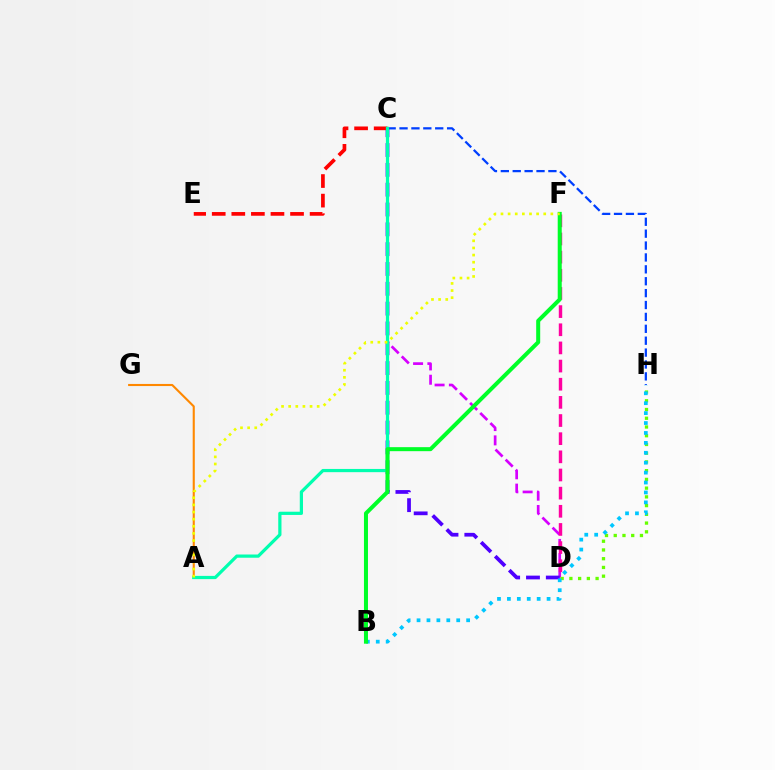{('C', 'D'): [{'color': '#d600ff', 'line_style': 'dashed', 'thickness': 1.94}, {'color': '#4f00ff', 'line_style': 'dashed', 'thickness': 2.69}], ('D', 'F'): [{'color': '#ff00a0', 'line_style': 'dashed', 'thickness': 2.47}], ('C', 'E'): [{'color': '#ff0000', 'line_style': 'dashed', 'thickness': 2.66}], ('C', 'H'): [{'color': '#003fff', 'line_style': 'dashed', 'thickness': 1.62}], ('A', 'G'): [{'color': '#ff8800', 'line_style': 'solid', 'thickness': 1.52}], ('D', 'H'): [{'color': '#66ff00', 'line_style': 'dotted', 'thickness': 2.37}], ('A', 'C'): [{'color': '#00ffaf', 'line_style': 'solid', 'thickness': 2.32}], ('B', 'H'): [{'color': '#00c7ff', 'line_style': 'dotted', 'thickness': 2.69}], ('B', 'F'): [{'color': '#00ff27', 'line_style': 'solid', 'thickness': 2.89}], ('A', 'F'): [{'color': '#eeff00', 'line_style': 'dotted', 'thickness': 1.94}]}